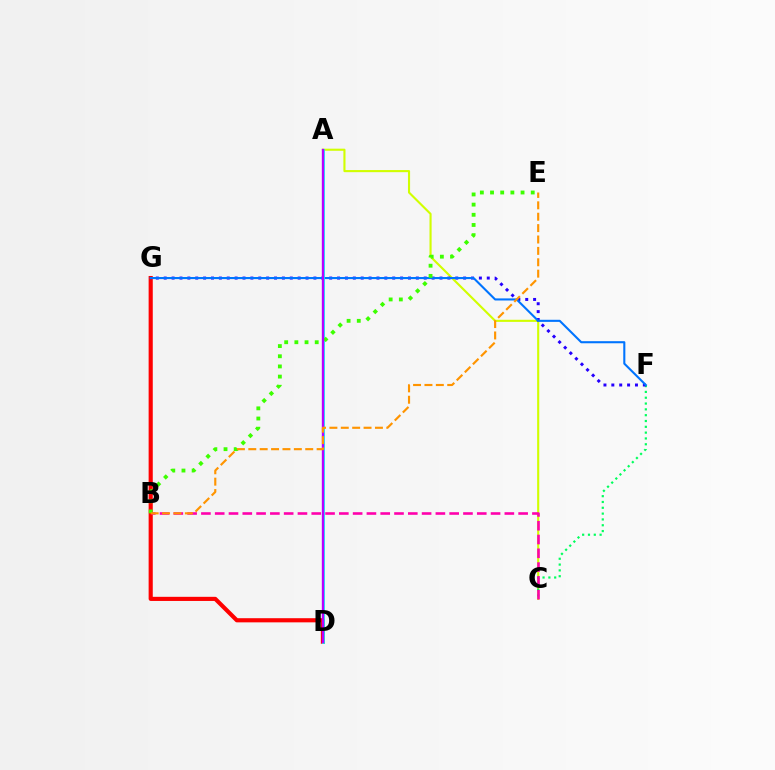{('A', 'C'): [{'color': '#d1ff00', 'line_style': 'solid', 'thickness': 1.52}], ('D', 'G'): [{'color': '#ff0000', 'line_style': 'solid', 'thickness': 2.98}], ('C', 'F'): [{'color': '#00ff5c', 'line_style': 'dotted', 'thickness': 1.58}], ('F', 'G'): [{'color': '#2500ff', 'line_style': 'dotted', 'thickness': 2.14}, {'color': '#0074ff', 'line_style': 'solid', 'thickness': 1.51}], ('B', 'C'): [{'color': '#ff00ac', 'line_style': 'dashed', 'thickness': 1.87}], ('A', 'D'): [{'color': '#00fff6', 'line_style': 'solid', 'thickness': 2.0}, {'color': '#b900ff', 'line_style': 'solid', 'thickness': 1.7}], ('B', 'E'): [{'color': '#3dff00', 'line_style': 'dotted', 'thickness': 2.76}, {'color': '#ff9400', 'line_style': 'dashed', 'thickness': 1.55}]}